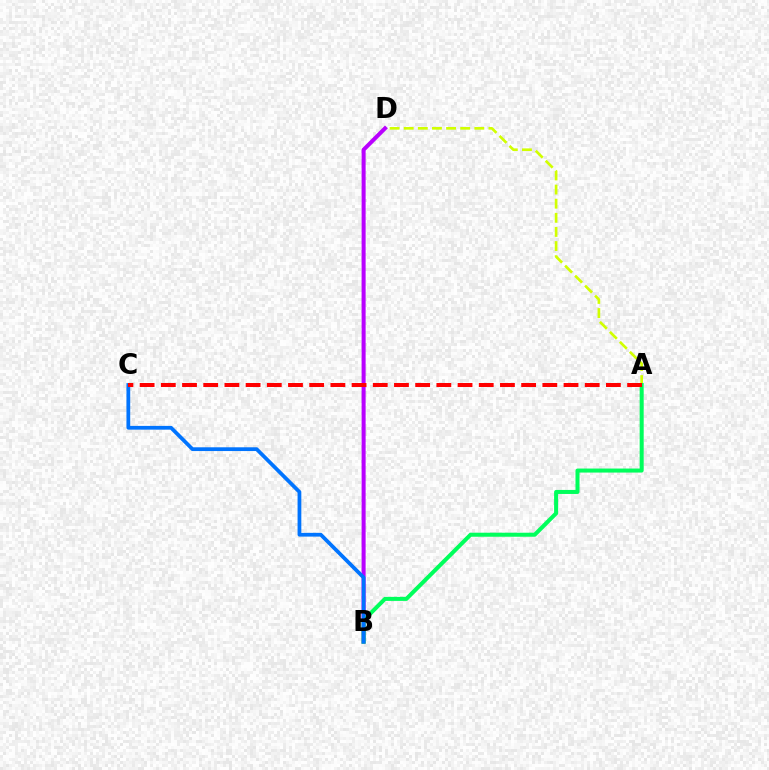{('A', 'D'): [{'color': '#d1ff00', 'line_style': 'dashed', 'thickness': 1.92}], ('B', 'D'): [{'color': '#b900ff', 'line_style': 'solid', 'thickness': 2.89}], ('A', 'B'): [{'color': '#00ff5c', 'line_style': 'solid', 'thickness': 2.9}], ('B', 'C'): [{'color': '#0074ff', 'line_style': 'solid', 'thickness': 2.71}], ('A', 'C'): [{'color': '#ff0000', 'line_style': 'dashed', 'thickness': 2.88}]}